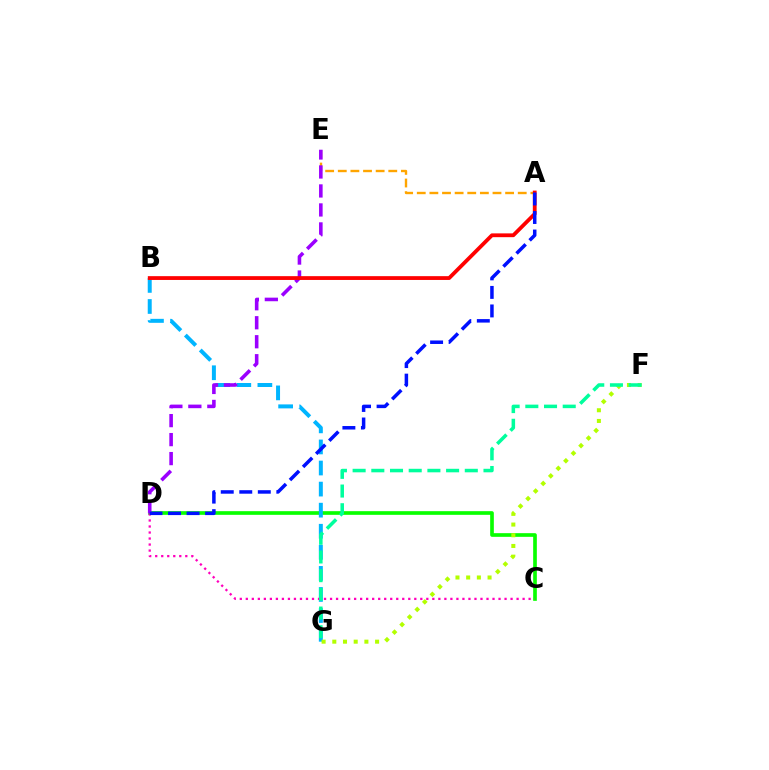{('C', 'D'): [{'color': '#08ff00', 'line_style': 'solid', 'thickness': 2.64}, {'color': '#ff00bd', 'line_style': 'dotted', 'thickness': 1.63}], ('B', 'G'): [{'color': '#00b5ff', 'line_style': 'dashed', 'thickness': 2.86}], ('F', 'G'): [{'color': '#b3ff00', 'line_style': 'dotted', 'thickness': 2.91}, {'color': '#00ff9d', 'line_style': 'dashed', 'thickness': 2.54}], ('A', 'E'): [{'color': '#ffa500', 'line_style': 'dashed', 'thickness': 1.71}], ('D', 'E'): [{'color': '#9b00ff', 'line_style': 'dashed', 'thickness': 2.58}], ('A', 'B'): [{'color': '#ff0000', 'line_style': 'solid', 'thickness': 2.73}], ('A', 'D'): [{'color': '#0010ff', 'line_style': 'dashed', 'thickness': 2.52}]}